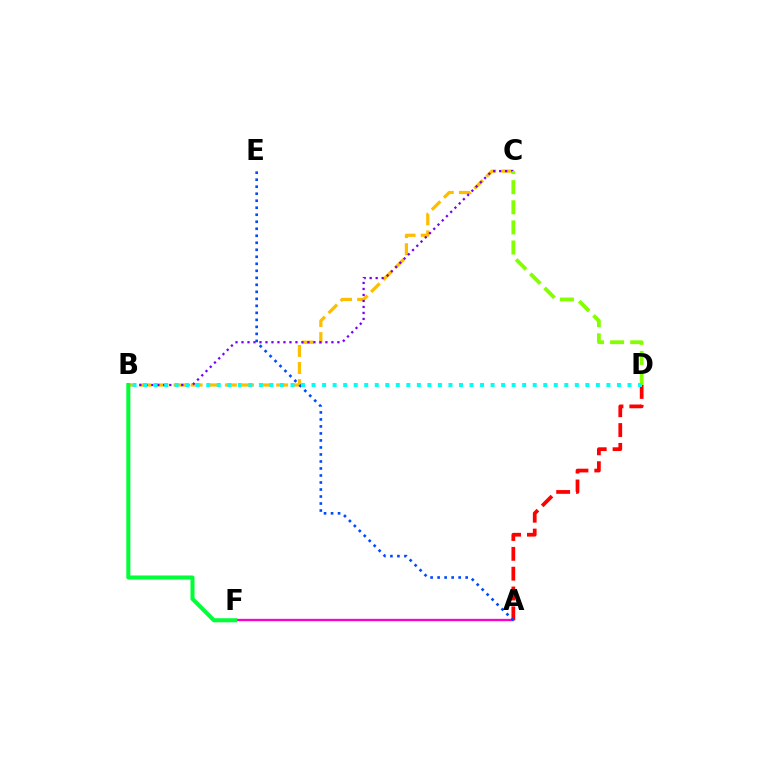{('B', 'C'): [{'color': '#ffbd00', 'line_style': 'dashed', 'thickness': 2.32}, {'color': '#7200ff', 'line_style': 'dotted', 'thickness': 1.63}], ('A', 'D'): [{'color': '#ff0000', 'line_style': 'dashed', 'thickness': 2.69}], ('A', 'F'): [{'color': '#ff00cf', 'line_style': 'solid', 'thickness': 1.68}], ('A', 'E'): [{'color': '#004bff', 'line_style': 'dotted', 'thickness': 1.9}], ('B', 'F'): [{'color': '#00ff39', 'line_style': 'solid', 'thickness': 2.91}], ('C', 'D'): [{'color': '#84ff00', 'line_style': 'dashed', 'thickness': 2.73}], ('B', 'D'): [{'color': '#00fff6', 'line_style': 'dotted', 'thickness': 2.86}]}